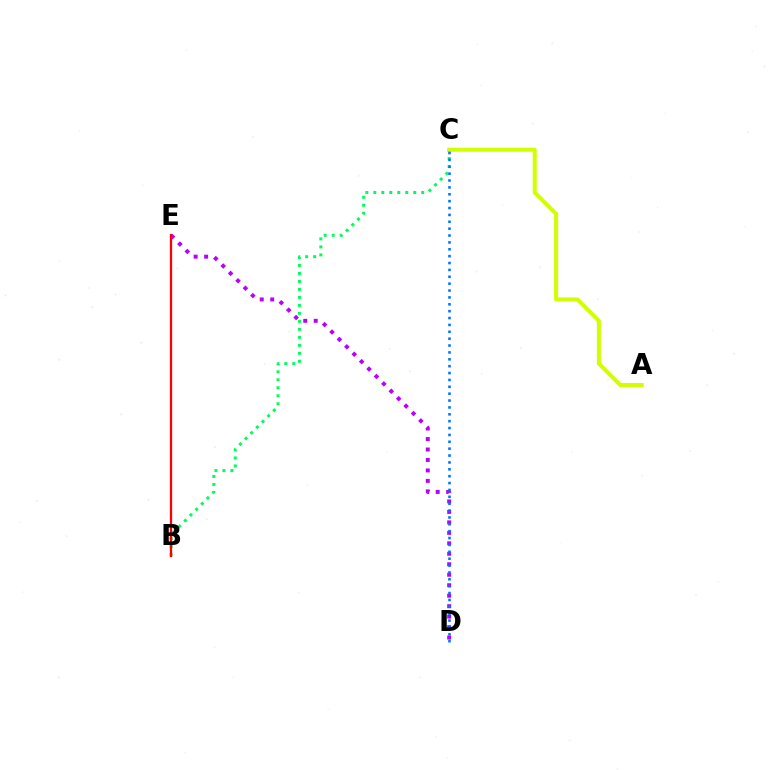{('B', 'C'): [{'color': '#00ff5c', 'line_style': 'dotted', 'thickness': 2.17}], ('D', 'E'): [{'color': '#b900ff', 'line_style': 'dotted', 'thickness': 2.85}], ('A', 'C'): [{'color': '#d1ff00', 'line_style': 'solid', 'thickness': 2.9}], ('C', 'D'): [{'color': '#0074ff', 'line_style': 'dotted', 'thickness': 1.87}], ('B', 'E'): [{'color': '#ff0000', 'line_style': 'solid', 'thickness': 1.65}]}